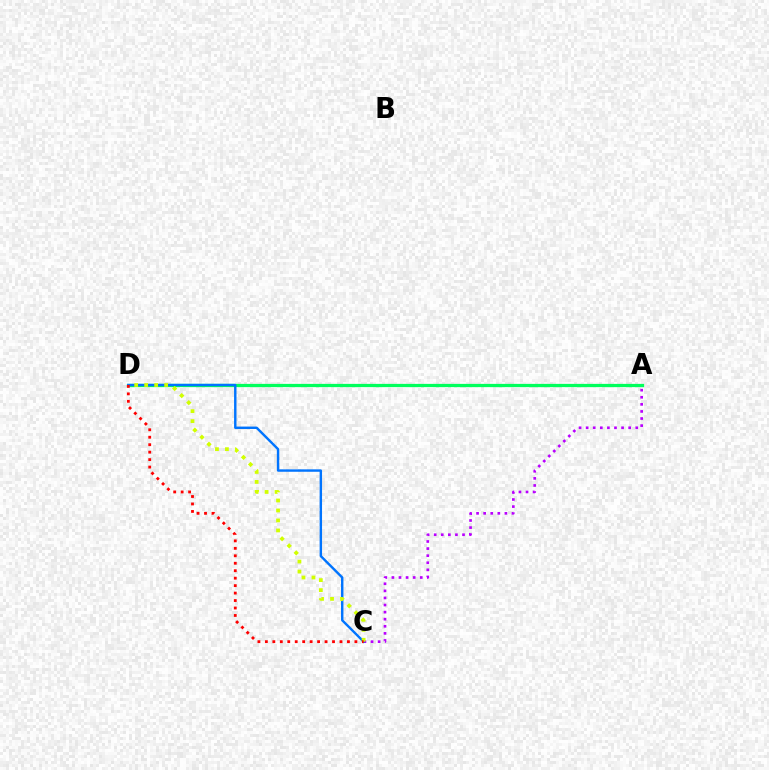{('A', 'C'): [{'color': '#b900ff', 'line_style': 'dotted', 'thickness': 1.93}], ('A', 'D'): [{'color': '#00ff5c', 'line_style': 'solid', 'thickness': 2.34}], ('C', 'D'): [{'color': '#0074ff', 'line_style': 'solid', 'thickness': 1.74}, {'color': '#d1ff00', 'line_style': 'dotted', 'thickness': 2.71}, {'color': '#ff0000', 'line_style': 'dotted', 'thickness': 2.03}]}